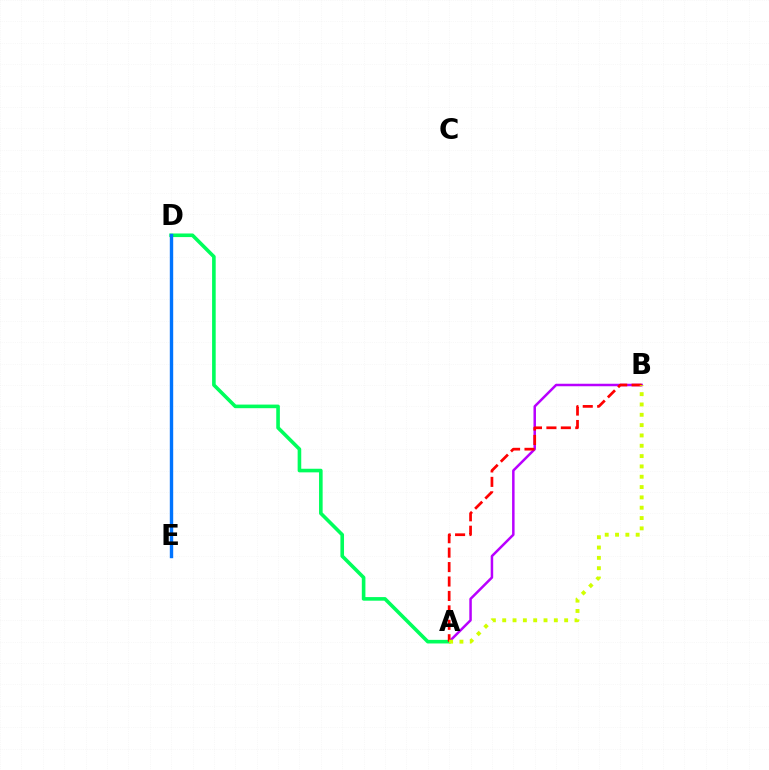{('A', 'B'): [{'color': '#b900ff', 'line_style': 'solid', 'thickness': 1.8}, {'color': '#ff0000', 'line_style': 'dashed', 'thickness': 1.96}, {'color': '#d1ff00', 'line_style': 'dotted', 'thickness': 2.81}], ('A', 'D'): [{'color': '#00ff5c', 'line_style': 'solid', 'thickness': 2.6}], ('D', 'E'): [{'color': '#0074ff', 'line_style': 'solid', 'thickness': 2.44}]}